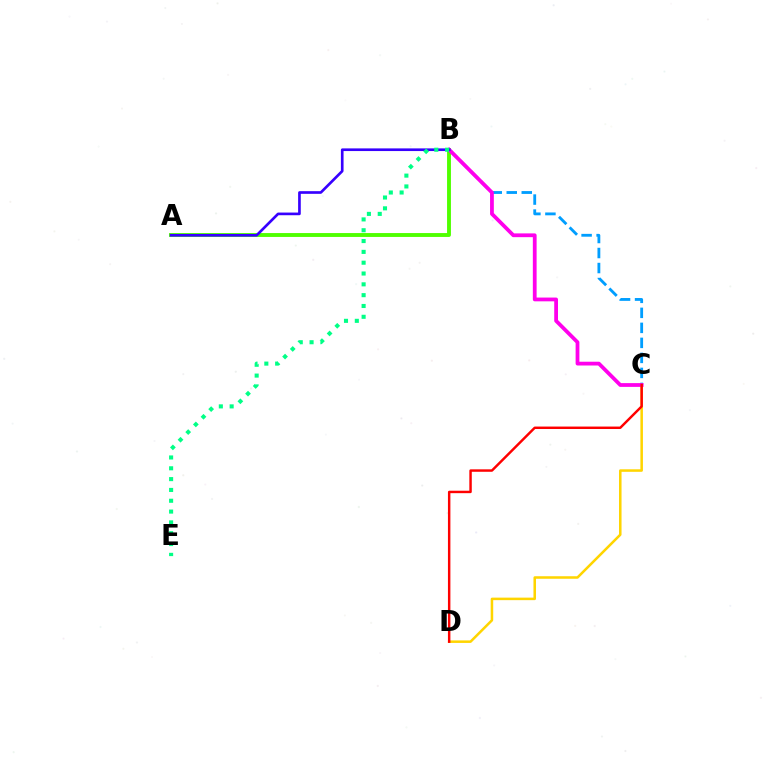{('C', 'D'): [{'color': '#ffd500', 'line_style': 'solid', 'thickness': 1.82}, {'color': '#ff0000', 'line_style': 'solid', 'thickness': 1.76}], ('A', 'B'): [{'color': '#4fff00', 'line_style': 'solid', 'thickness': 2.8}, {'color': '#3700ff', 'line_style': 'solid', 'thickness': 1.92}], ('B', 'C'): [{'color': '#009eff', 'line_style': 'dashed', 'thickness': 2.04}, {'color': '#ff00ed', 'line_style': 'solid', 'thickness': 2.72}], ('B', 'E'): [{'color': '#00ff86', 'line_style': 'dotted', 'thickness': 2.94}]}